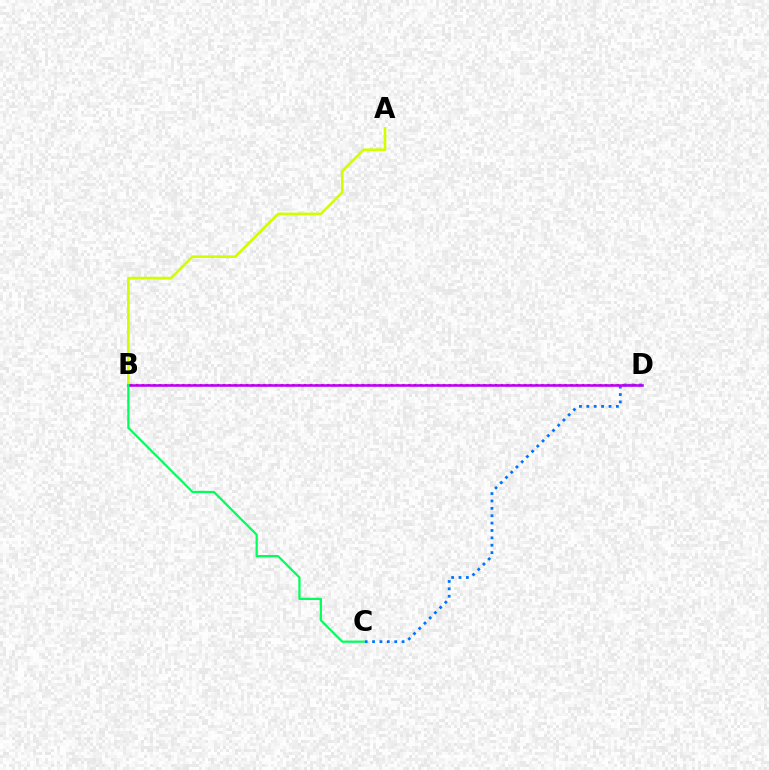{('B', 'D'): [{'color': '#ff0000', 'line_style': 'dotted', 'thickness': 1.57}, {'color': '#b900ff', 'line_style': 'solid', 'thickness': 1.86}], ('A', 'B'): [{'color': '#d1ff00', 'line_style': 'solid', 'thickness': 1.9}], ('C', 'D'): [{'color': '#0074ff', 'line_style': 'dotted', 'thickness': 2.01}], ('B', 'C'): [{'color': '#00ff5c', 'line_style': 'solid', 'thickness': 1.61}]}